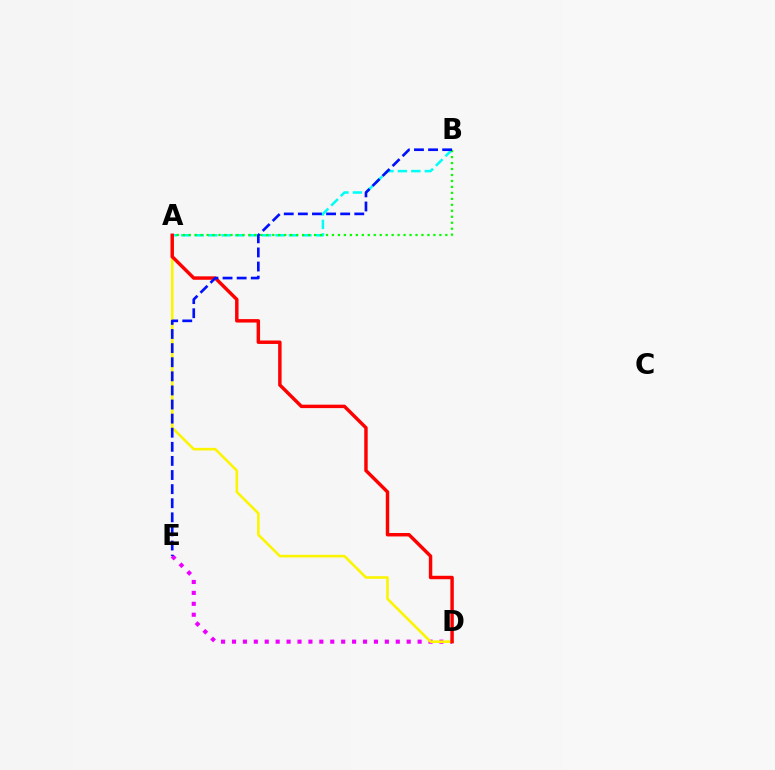{('A', 'B'): [{'color': '#00fff6', 'line_style': 'dashed', 'thickness': 1.83}, {'color': '#08ff00', 'line_style': 'dotted', 'thickness': 1.62}], ('D', 'E'): [{'color': '#ee00ff', 'line_style': 'dotted', 'thickness': 2.97}], ('A', 'D'): [{'color': '#fcf500', 'line_style': 'solid', 'thickness': 1.87}, {'color': '#ff0000', 'line_style': 'solid', 'thickness': 2.48}], ('B', 'E'): [{'color': '#0010ff', 'line_style': 'dashed', 'thickness': 1.92}]}